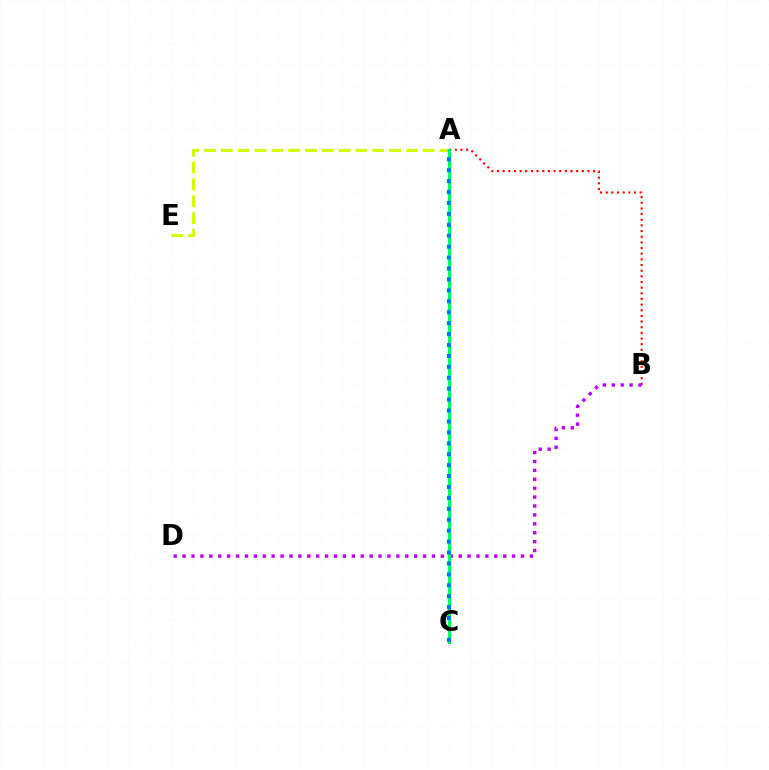{('A', 'B'): [{'color': '#ff0000', 'line_style': 'dotted', 'thickness': 1.54}], ('A', 'E'): [{'color': '#d1ff00', 'line_style': 'dashed', 'thickness': 2.28}], ('B', 'D'): [{'color': '#b900ff', 'line_style': 'dotted', 'thickness': 2.42}], ('A', 'C'): [{'color': '#00ff5c', 'line_style': 'solid', 'thickness': 2.21}, {'color': '#0074ff', 'line_style': 'dotted', 'thickness': 2.97}]}